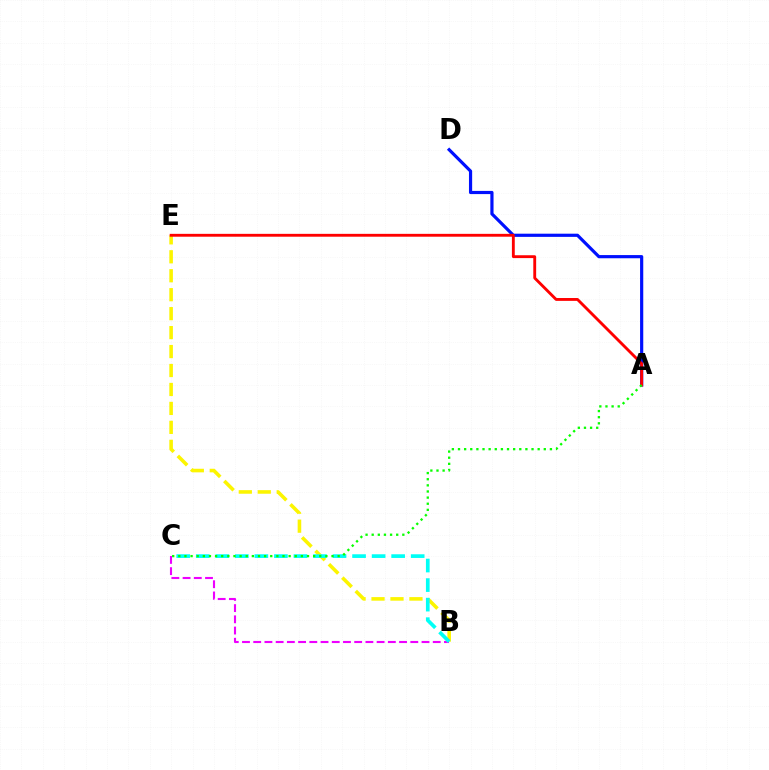{('B', 'E'): [{'color': '#fcf500', 'line_style': 'dashed', 'thickness': 2.57}], ('A', 'D'): [{'color': '#0010ff', 'line_style': 'solid', 'thickness': 2.29}], ('B', 'C'): [{'color': '#ee00ff', 'line_style': 'dashed', 'thickness': 1.52}, {'color': '#00fff6', 'line_style': 'dashed', 'thickness': 2.65}], ('A', 'E'): [{'color': '#ff0000', 'line_style': 'solid', 'thickness': 2.06}], ('A', 'C'): [{'color': '#08ff00', 'line_style': 'dotted', 'thickness': 1.67}]}